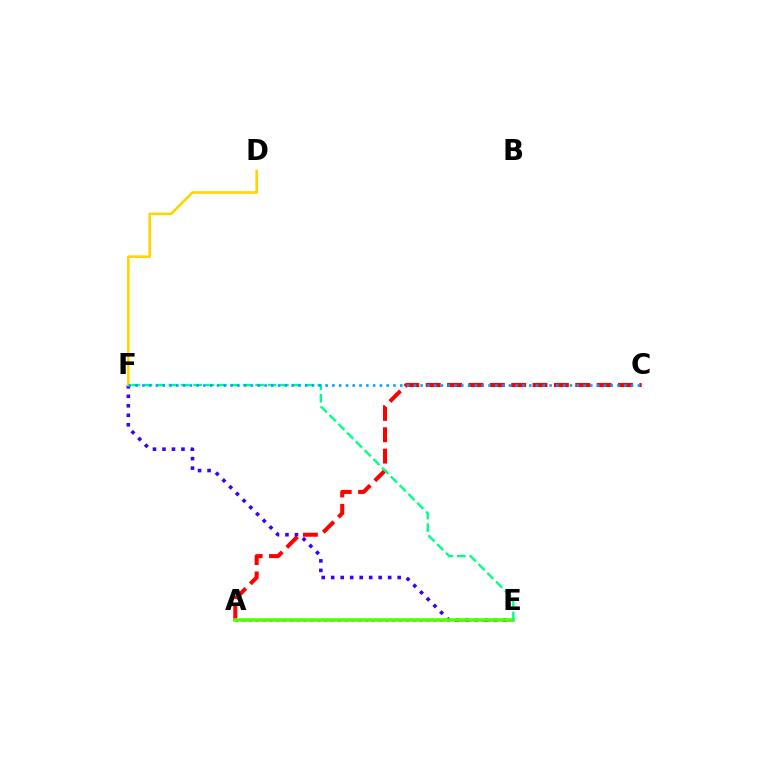{('A', 'C'): [{'color': '#ff0000', 'line_style': 'dashed', 'thickness': 2.9}], ('E', 'F'): [{'color': '#3700ff', 'line_style': 'dotted', 'thickness': 2.58}, {'color': '#00ff86', 'line_style': 'dashed', 'thickness': 1.68}], ('D', 'F'): [{'color': '#ffd500', 'line_style': 'solid', 'thickness': 1.9}], ('A', 'E'): [{'color': '#ff00ed', 'line_style': 'dotted', 'thickness': 1.85}, {'color': '#4fff00', 'line_style': 'solid', 'thickness': 2.57}], ('C', 'F'): [{'color': '#009eff', 'line_style': 'dotted', 'thickness': 1.84}]}